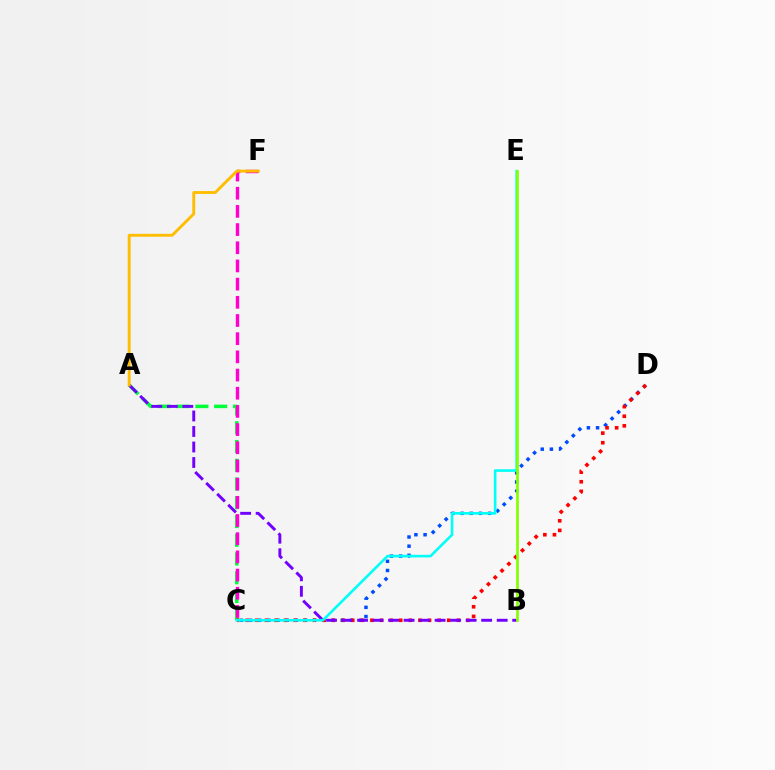{('C', 'D'): [{'color': '#004bff', 'line_style': 'dotted', 'thickness': 2.49}, {'color': '#ff0000', 'line_style': 'dotted', 'thickness': 2.61}], ('A', 'C'): [{'color': '#00ff39', 'line_style': 'dashed', 'thickness': 2.55}], ('C', 'F'): [{'color': '#ff00cf', 'line_style': 'dashed', 'thickness': 2.47}], ('A', 'B'): [{'color': '#7200ff', 'line_style': 'dashed', 'thickness': 2.11}], ('C', 'E'): [{'color': '#00fff6', 'line_style': 'solid', 'thickness': 1.88}], ('A', 'F'): [{'color': '#ffbd00', 'line_style': 'solid', 'thickness': 2.07}], ('B', 'E'): [{'color': '#84ff00', 'line_style': 'solid', 'thickness': 1.94}]}